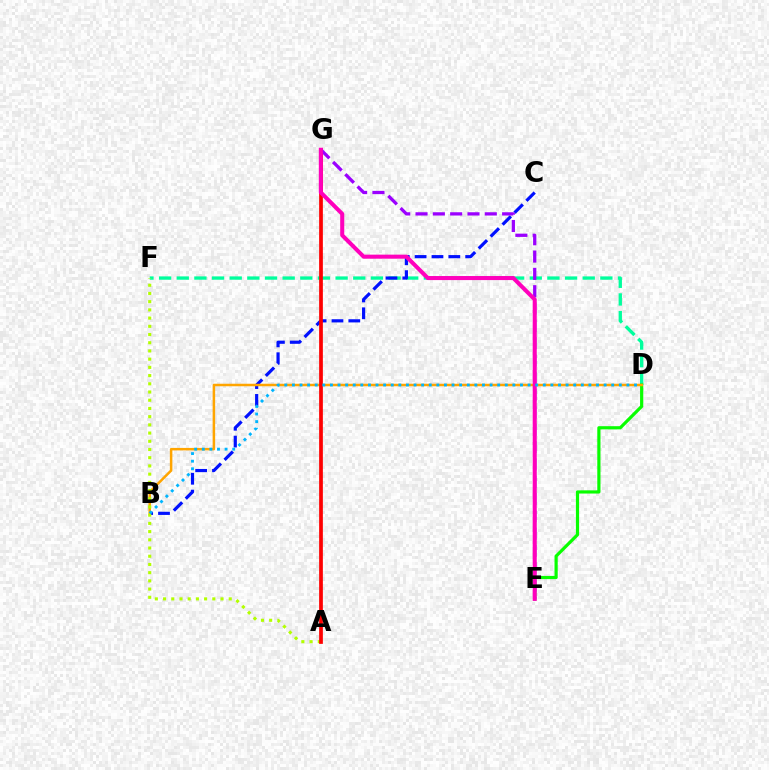{('D', 'F'): [{'color': '#00ff9d', 'line_style': 'dashed', 'thickness': 2.4}], ('D', 'E'): [{'color': '#08ff00', 'line_style': 'solid', 'thickness': 2.3}], ('B', 'C'): [{'color': '#0010ff', 'line_style': 'dashed', 'thickness': 2.29}], ('B', 'D'): [{'color': '#ffa500', 'line_style': 'solid', 'thickness': 1.81}, {'color': '#00b5ff', 'line_style': 'dotted', 'thickness': 2.07}], ('A', 'F'): [{'color': '#b3ff00', 'line_style': 'dotted', 'thickness': 2.23}], ('A', 'G'): [{'color': '#ff0000', 'line_style': 'solid', 'thickness': 2.69}], ('E', 'G'): [{'color': '#9b00ff', 'line_style': 'dashed', 'thickness': 2.35}, {'color': '#ff00bd', 'line_style': 'solid', 'thickness': 2.91}]}